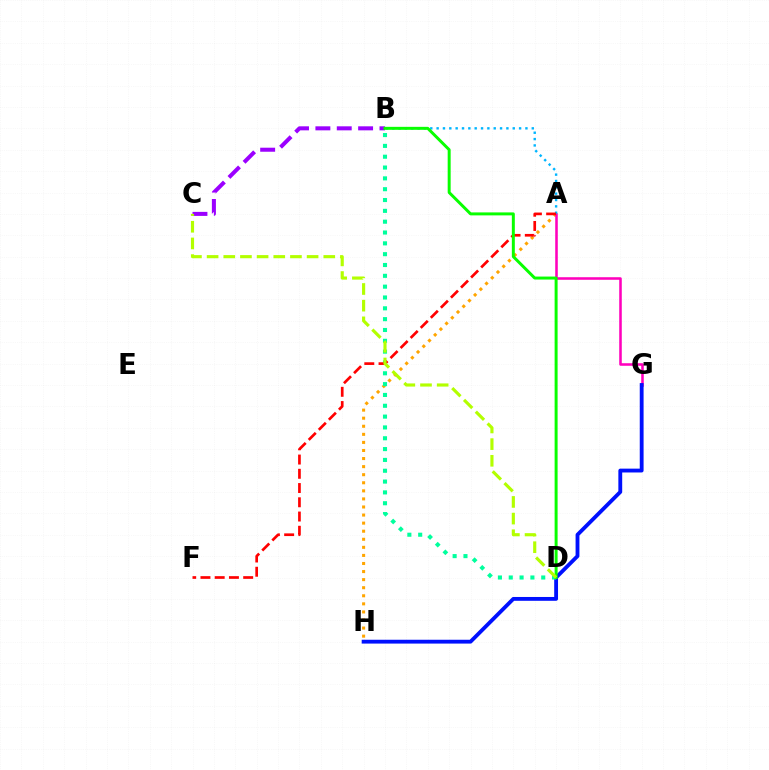{('B', 'C'): [{'color': '#9b00ff', 'line_style': 'dashed', 'thickness': 2.9}], ('A', 'H'): [{'color': '#ffa500', 'line_style': 'dotted', 'thickness': 2.19}], ('A', 'G'): [{'color': '#ff00bd', 'line_style': 'solid', 'thickness': 1.84}], ('G', 'H'): [{'color': '#0010ff', 'line_style': 'solid', 'thickness': 2.76}], ('A', 'B'): [{'color': '#00b5ff', 'line_style': 'dotted', 'thickness': 1.72}], ('B', 'D'): [{'color': '#00ff9d', 'line_style': 'dotted', 'thickness': 2.94}, {'color': '#08ff00', 'line_style': 'solid', 'thickness': 2.14}], ('A', 'F'): [{'color': '#ff0000', 'line_style': 'dashed', 'thickness': 1.94}], ('C', 'D'): [{'color': '#b3ff00', 'line_style': 'dashed', 'thickness': 2.26}]}